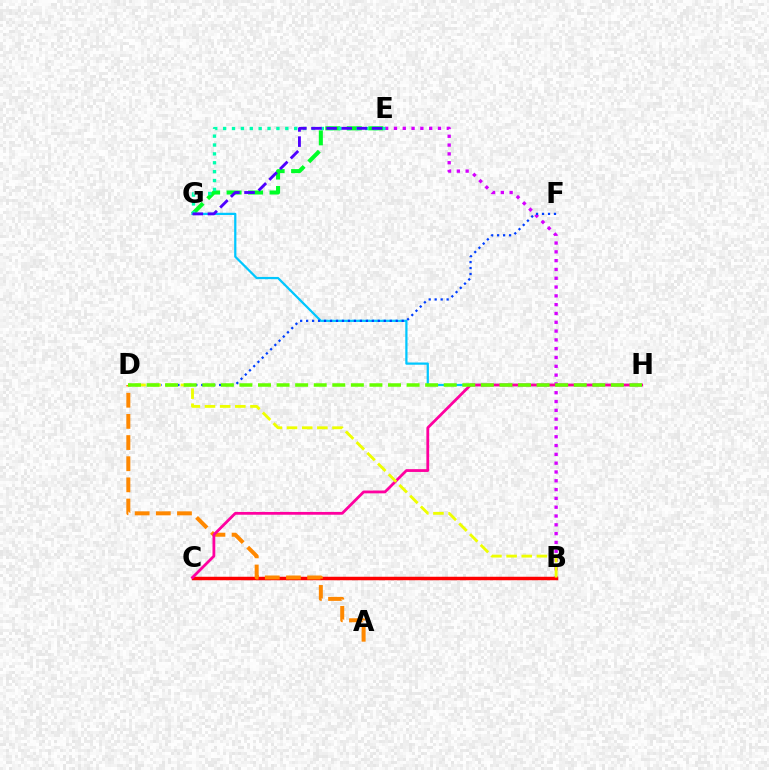{('E', 'G'): [{'color': '#00ff27', 'line_style': 'dashed', 'thickness': 2.92}, {'color': '#00ffaf', 'line_style': 'dotted', 'thickness': 2.41}, {'color': '#4f00ff', 'line_style': 'dashed', 'thickness': 2.06}], ('G', 'H'): [{'color': '#00c7ff', 'line_style': 'solid', 'thickness': 1.61}], ('B', 'E'): [{'color': '#d600ff', 'line_style': 'dotted', 'thickness': 2.39}], ('B', 'C'): [{'color': '#ff0000', 'line_style': 'solid', 'thickness': 2.5}], ('A', 'D'): [{'color': '#ff8800', 'line_style': 'dashed', 'thickness': 2.87}], ('C', 'H'): [{'color': '#ff00a0', 'line_style': 'solid', 'thickness': 2.0}], ('D', 'F'): [{'color': '#003fff', 'line_style': 'dotted', 'thickness': 1.62}], ('B', 'D'): [{'color': '#eeff00', 'line_style': 'dashed', 'thickness': 2.06}], ('D', 'H'): [{'color': '#66ff00', 'line_style': 'dashed', 'thickness': 2.52}]}